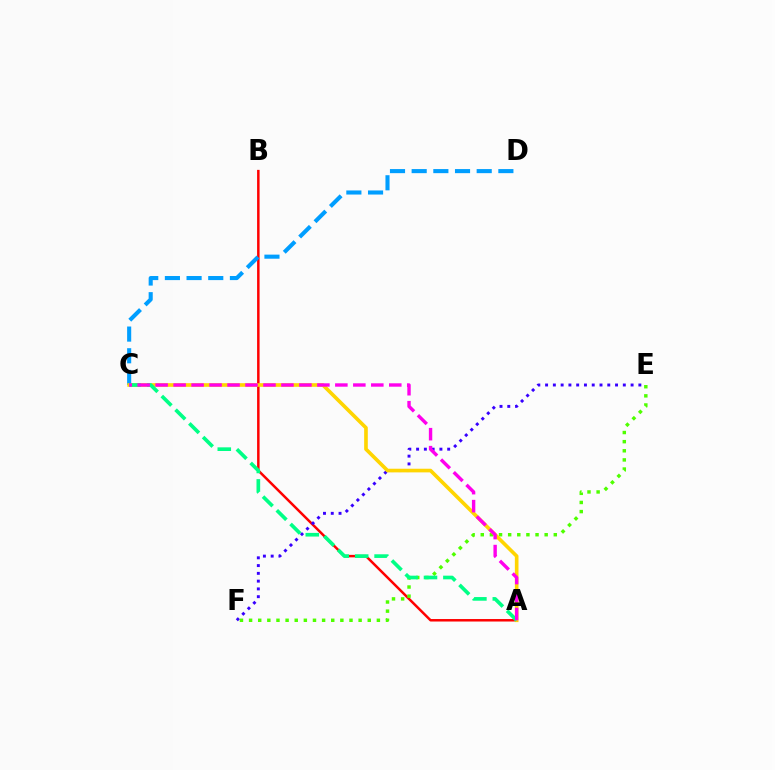{('A', 'B'): [{'color': '#ff0000', 'line_style': 'solid', 'thickness': 1.79}], ('E', 'F'): [{'color': '#3700ff', 'line_style': 'dotted', 'thickness': 2.11}, {'color': '#4fff00', 'line_style': 'dotted', 'thickness': 2.48}], ('C', 'D'): [{'color': '#009eff', 'line_style': 'dashed', 'thickness': 2.94}], ('A', 'C'): [{'color': '#ffd500', 'line_style': 'solid', 'thickness': 2.62}, {'color': '#00ff86', 'line_style': 'dashed', 'thickness': 2.64}, {'color': '#ff00ed', 'line_style': 'dashed', 'thickness': 2.44}]}